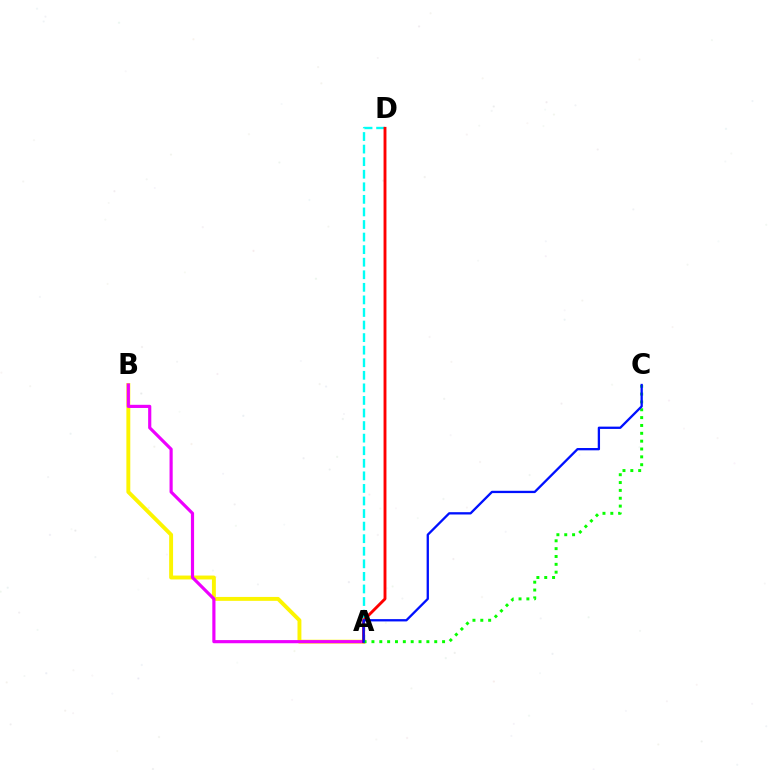{('A', 'B'): [{'color': '#fcf500', 'line_style': 'solid', 'thickness': 2.81}, {'color': '#ee00ff', 'line_style': 'solid', 'thickness': 2.28}], ('A', 'D'): [{'color': '#00fff6', 'line_style': 'dashed', 'thickness': 1.71}, {'color': '#ff0000', 'line_style': 'solid', 'thickness': 2.08}], ('A', 'C'): [{'color': '#08ff00', 'line_style': 'dotted', 'thickness': 2.13}, {'color': '#0010ff', 'line_style': 'solid', 'thickness': 1.66}]}